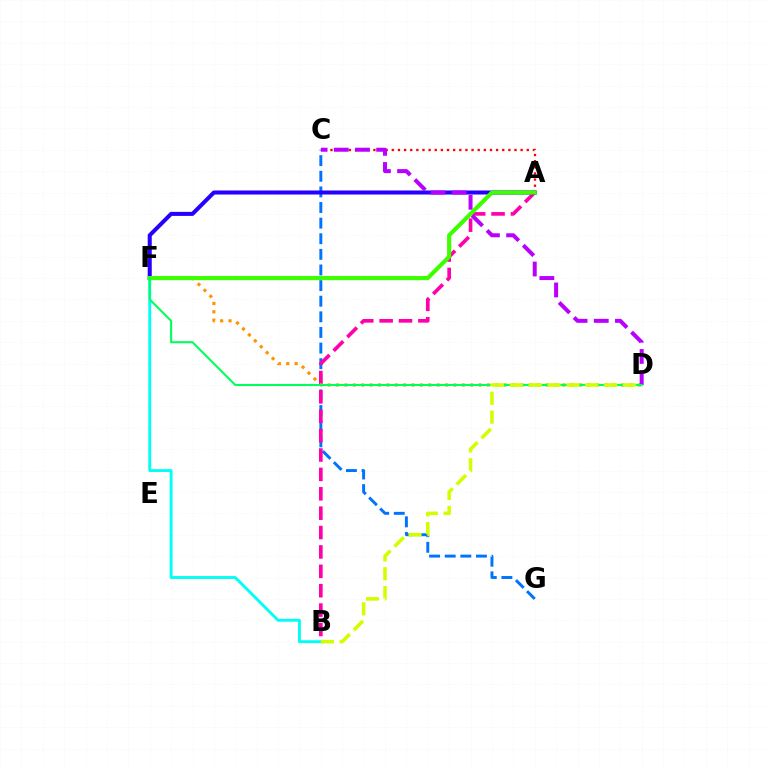{('A', 'C'): [{'color': '#ff0000', 'line_style': 'dotted', 'thickness': 1.67}], ('C', 'G'): [{'color': '#0074ff', 'line_style': 'dashed', 'thickness': 2.12}], ('A', 'B'): [{'color': '#ff00ac', 'line_style': 'dashed', 'thickness': 2.63}], ('B', 'F'): [{'color': '#00fff6', 'line_style': 'solid', 'thickness': 2.09}], ('D', 'F'): [{'color': '#ff9400', 'line_style': 'dotted', 'thickness': 2.28}, {'color': '#00ff5c', 'line_style': 'solid', 'thickness': 1.5}], ('A', 'F'): [{'color': '#2500ff', 'line_style': 'solid', 'thickness': 2.91}, {'color': '#3dff00', 'line_style': 'solid', 'thickness': 2.99}], ('C', 'D'): [{'color': '#b900ff', 'line_style': 'dashed', 'thickness': 2.88}], ('B', 'D'): [{'color': '#d1ff00', 'line_style': 'dashed', 'thickness': 2.56}]}